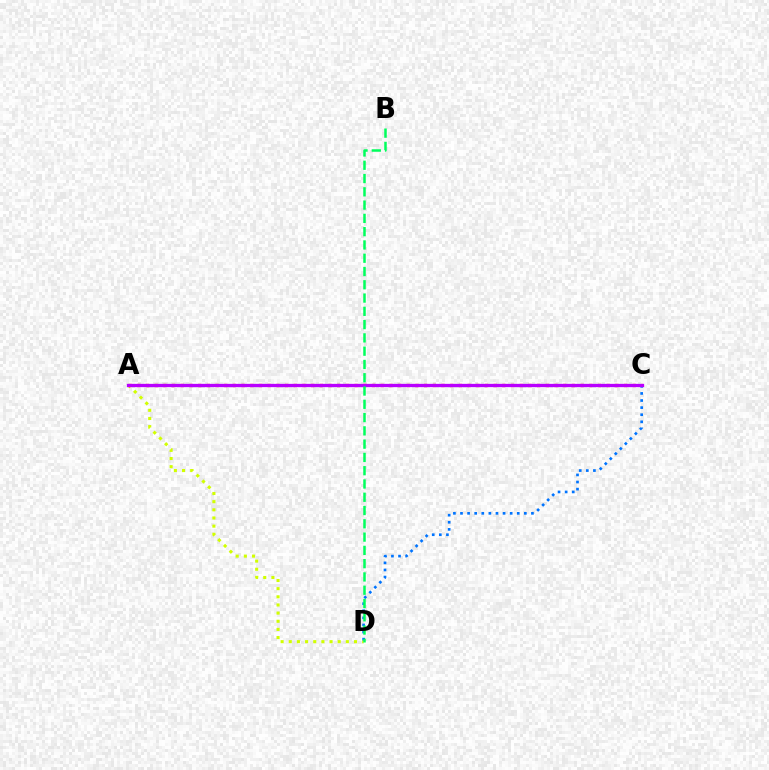{('A', 'D'): [{'color': '#d1ff00', 'line_style': 'dotted', 'thickness': 2.22}], ('A', 'C'): [{'color': '#ff0000', 'line_style': 'dotted', 'thickness': 2.36}, {'color': '#b900ff', 'line_style': 'solid', 'thickness': 2.37}], ('C', 'D'): [{'color': '#0074ff', 'line_style': 'dotted', 'thickness': 1.93}], ('B', 'D'): [{'color': '#00ff5c', 'line_style': 'dashed', 'thickness': 1.8}]}